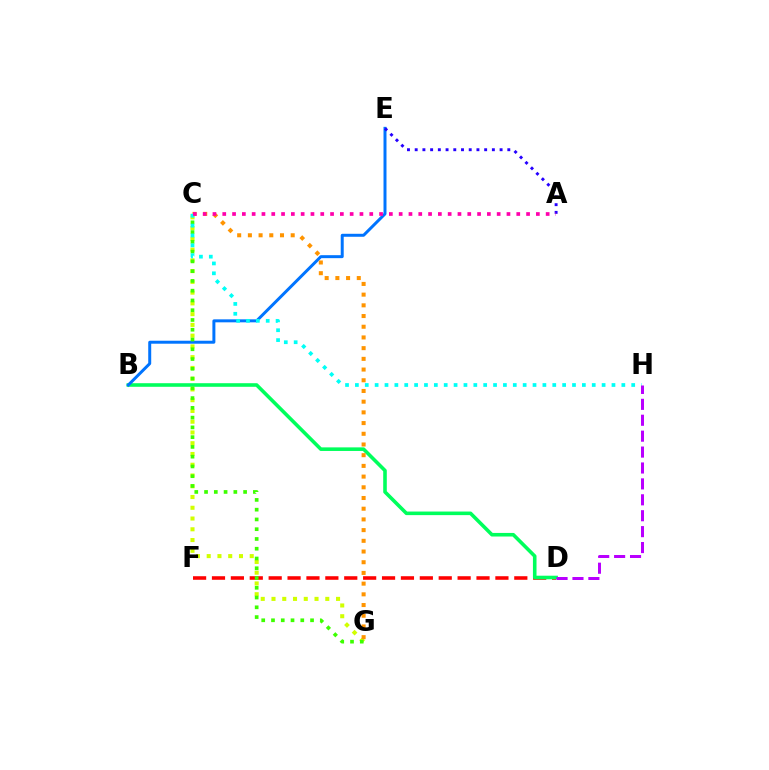{('C', 'G'): [{'color': '#d1ff00', 'line_style': 'dotted', 'thickness': 2.92}, {'color': '#ff9400', 'line_style': 'dotted', 'thickness': 2.91}, {'color': '#3dff00', 'line_style': 'dotted', 'thickness': 2.65}], ('D', 'F'): [{'color': '#ff0000', 'line_style': 'dashed', 'thickness': 2.57}], ('B', 'D'): [{'color': '#00ff5c', 'line_style': 'solid', 'thickness': 2.58}], ('B', 'E'): [{'color': '#0074ff', 'line_style': 'solid', 'thickness': 2.15}], ('A', 'E'): [{'color': '#2500ff', 'line_style': 'dotted', 'thickness': 2.1}], ('C', 'H'): [{'color': '#00fff6', 'line_style': 'dotted', 'thickness': 2.68}], ('A', 'C'): [{'color': '#ff00ac', 'line_style': 'dotted', 'thickness': 2.66}], ('D', 'H'): [{'color': '#b900ff', 'line_style': 'dashed', 'thickness': 2.16}]}